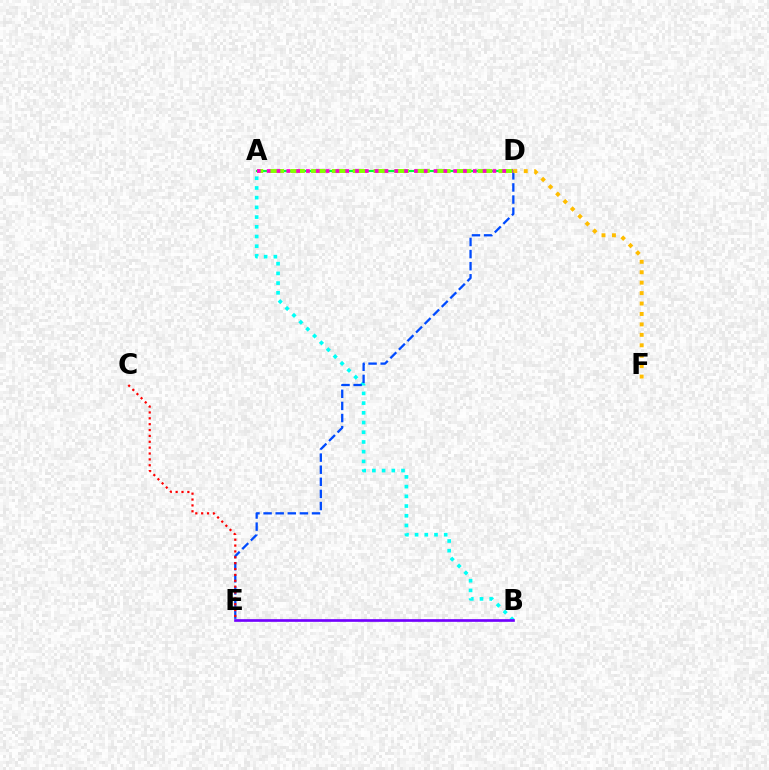{('A', 'B'): [{'color': '#00fff6', 'line_style': 'dotted', 'thickness': 2.64}], ('D', 'E'): [{'color': '#004bff', 'line_style': 'dashed', 'thickness': 1.64}], ('B', 'E'): [{'color': '#7200ff', 'line_style': 'solid', 'thickness': 1.92}], ('A', 'D'): [{'color': '#00ff39', 'line_style': 'solid', 'thickness': 1.54}, {'color': '#84ff00', 'line_style': 'dashed', 'thickness': 2.83}, {'color': '#ff00cf', 'line_style': 'dotted', 'thickness': 2.67}], ('C', 'E'): [{'color': '#ff0000', 'line_style': 'dotted', 'thickness': 1.59}], ('D', 'F'): [{'color': '#ffbd00', 'line_style': 'dotted', 'thickness': 2.83}]}